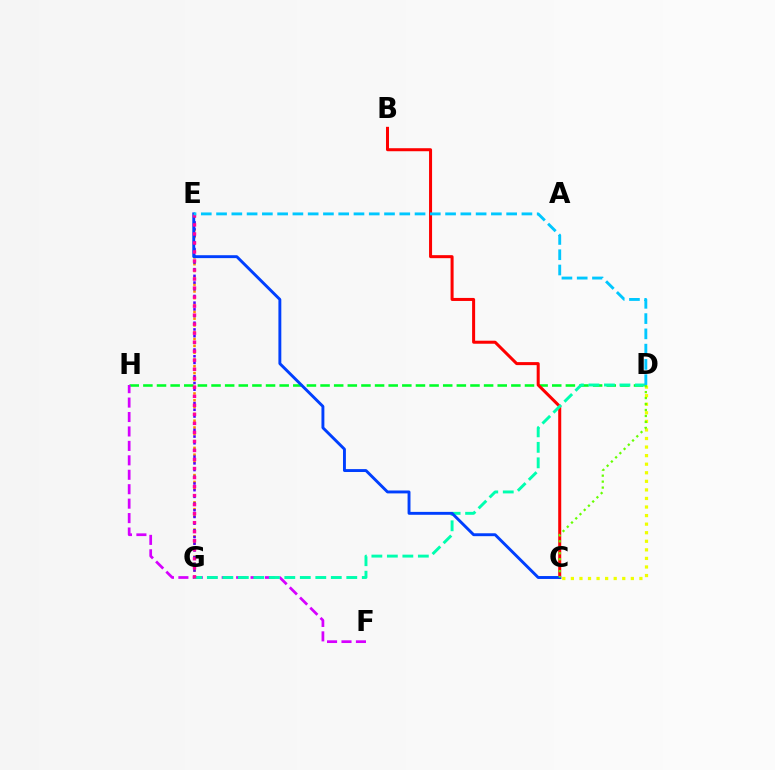{('E', 'G'): [{'color': '#ff8800', 'line_style': 'dotted', 'thickness': 1.85}, {'color': '#4f00ff', 'line_style': 'dotted', 'thickness': 1.82}, {'color': '#ff00a0', 'line_style': 'dotted', 'thickness': 2.45}], ('D', 'H'): [{'color': '#00ff27', 'line_style': 'dashed', 'thickness': 1.85}], ('B', 'C'): [{'color': '#ff0000', 'line_style': 'solid', 'thickness': 2.17}], ('F', 'H'): [{'color': '#d600ff', 'line_style': 'dashed', 'thickness': 1.96}], ('C', 'D'): [{'color': '#eeff00', 'line_style': 'dotted', 'thickness': 2.33}, {'color': '#66ff00', 'line_style': 'dotted', 'thickness': 1.62}], ('D', 'G'): [{'color': '#00ffaf', 'line_style': 'dashed', 'thickness': 2.1}], ('C', 'E'): [{'color': '#003fff', 'line_style': 'solid', 'thickness': 2.09}], ('D', 'E'): [{'color': '#00c7ff', 'line_style': 'dashed', 'thickness': 2.07}]}